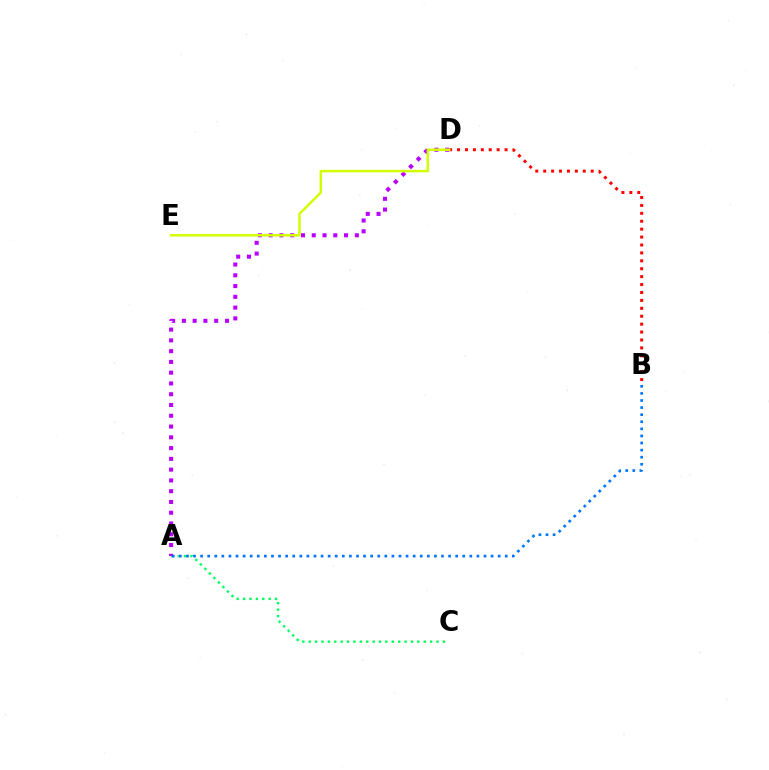{('A', 'C'): [{'color': '#00ff5c', 'line_style': 'dotted', 'thickness': 1.74}], ('A', 'D'): [{'color': '#b900ff', 'line_style': 'dotted', 'thickness': 2.93}], ('B', 'D'): [{'color': '#ff0000', 'line_style': 'dotted', 'thickness': 2.15}], ('A', 'B'): [{'color': '#0074ff', 'line_style': 'dotted', 'thickness': 1.93}], ('D', 'E'): [{'color': '#d1ff00', 'line_style': 'solid', 'thickness': 1.78}]}